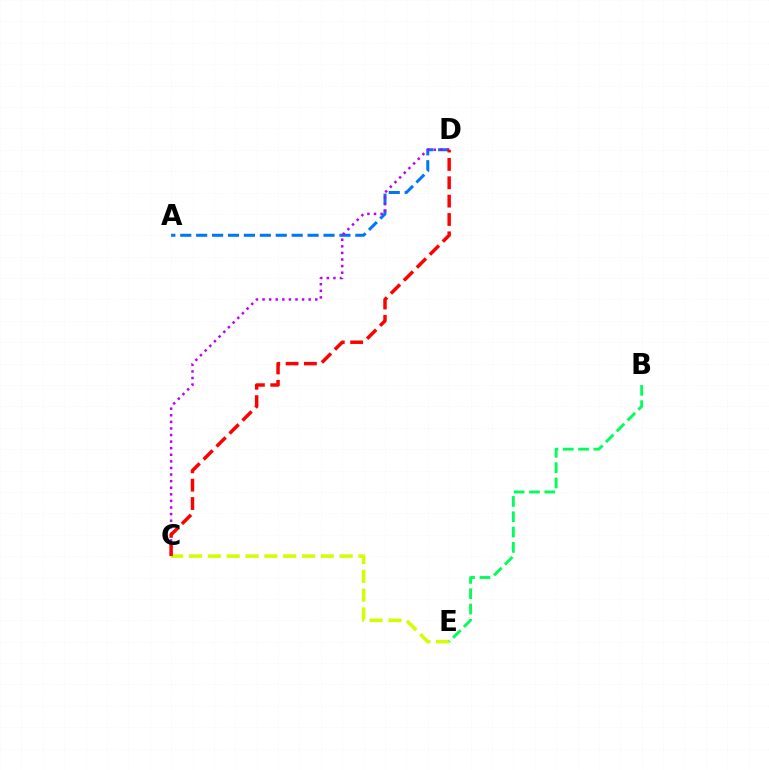{('A', 'D'): [{'color': '#0074ff', 'line_style': 'dashed', 'thickness': 2.16}], ('C', 'E'): [{'color': '#d1ff00', 'line_style': 'dashed', 'thickness': 2.56}], ('B', 'E'): [{'color': '#00ff5c', 'line_style': 'dashed', 'thickness': 2.08}], ('C', 'D'): [{'color': '#b900ff', 'line_style': 'dotted', 'thickness': 1.79}, {'color': '#ff0000', 'line_style': 'dashed', 'thickness': 2.49}]}